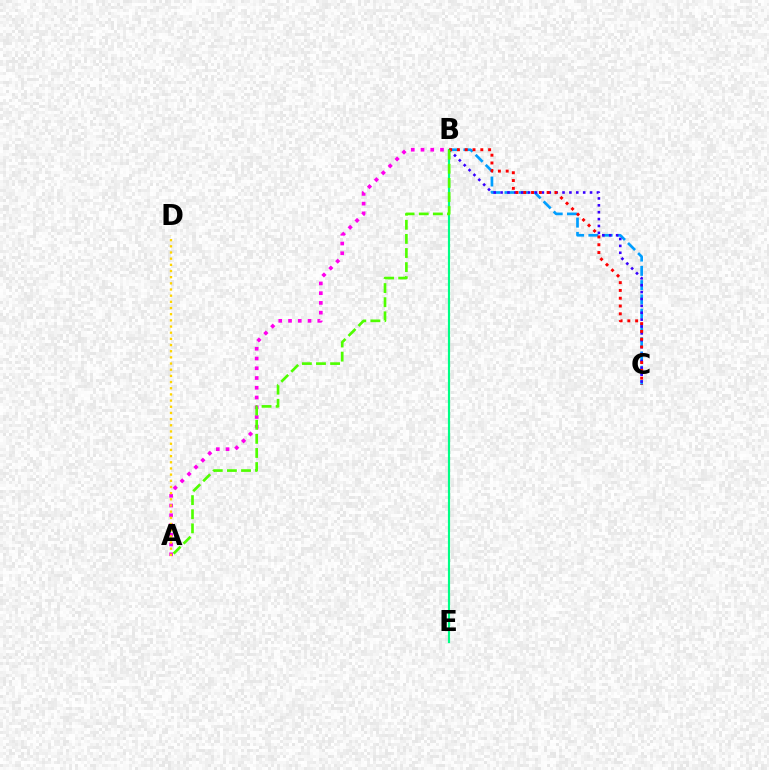{('B', 'E'): [{'color': '#00ff86', 'line_style': 'solid', 'thickness': 1.56}], ('A', 'B'): [{'color': '#ff00ed', 'line_style': 'dotted', 'thickness': 2.65}, {'color': '#4fff00', 'line_style': 'dashed', 'thickness': 1.92}], ('B', 'C'): [{'color': '#009eff', 'line_style': 'dashed', 'thickness': 1.94}, {'color': '#3700ff', 'line_style': 'dotted', 'thickness': 1.87}, {'color': '#ff0000', 'line_style': 'dotted', 'thickness': 2.12}], ('A', 'D'): [{'color': '#ffd500', 'line_style': 'dotted', 'thickness': 1.68}]}